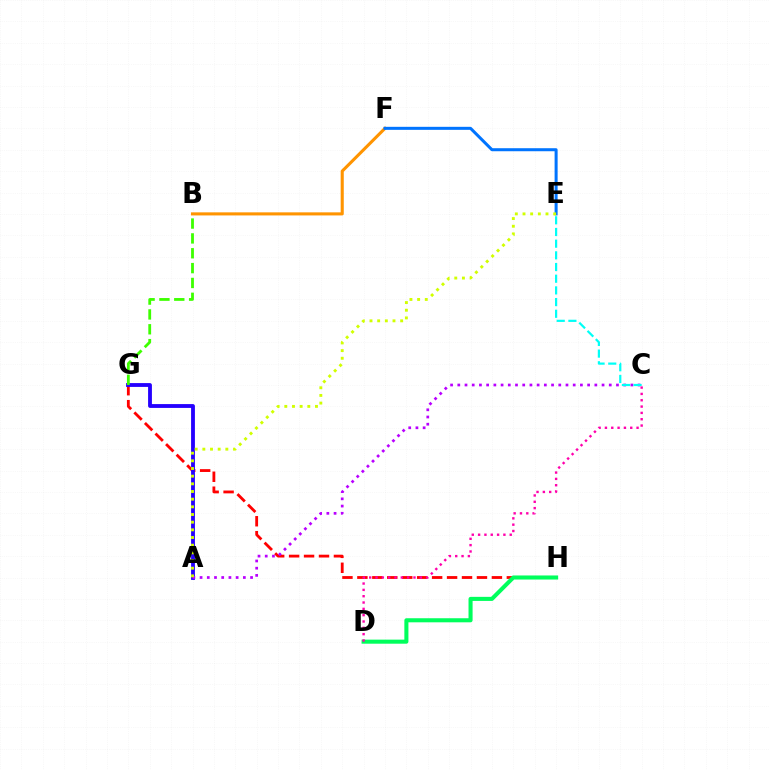{('G', 'H'): [{'color': '#ff0000', 'line_style': 'dashed', 'thickness': 2.03}], ('D', 'H'): [{'color': '#00ff5c', 'line_style': 'solid', 'thickness': 2.93}], ('A', 'G'): [{'color': '#2500ff', 'line_style': 'solid', 'thickness': 2.75}], ('A', 'C'): [{'color': '#b900ff', 'line_style': 'dotted', 'thickness': 1.96}], ('B', 'G'): [{'color': '#3dff00', 'line_style': 'dashed', 'thickness': 2.02}], ('B', 'F'): [{'color': '#ff9400', 'line_style': 'solid', 'thickness': 2.22}], ('C', 'E'): [{'color': '#00fff6', 'line_style': 'dashed', 'thickness': 1.59}], ('C', 'D'): [{'color': '#ff00ac', 'line_style': 'dotted', 'thickness': 1.72}], ('E', 'F'): [{'color': '#0074ff', 'line_style': 'solid', 'thickness': 2.17}], ('A', 'E'): [{'color': '#d1ff00', 'line_style': 'dotted', 'thickness': 2.08}]}